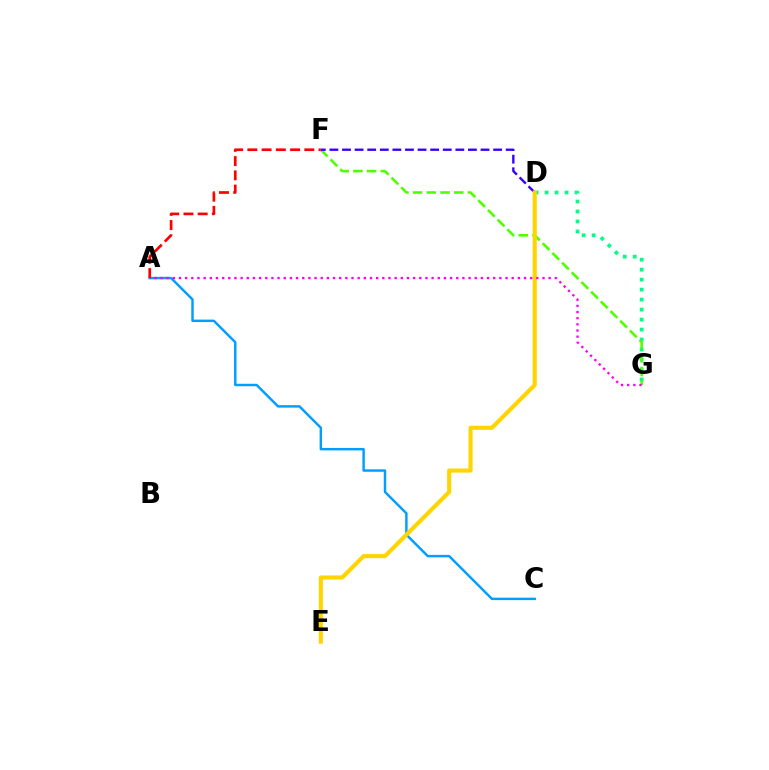{('D', 'G'): [{'color': '#00ff86', 'line_style': 'dotted', 'thickness': 2.71}], ('F', 'G'): [{'color': '#4fff00', 'line_style': 'dashed', 'thickness': 1.86}], ('D', 'F'): [{'color': '#3700ff', 'line_style': 'dashed', 'thickness': 1.71}], ('A', 'C'): [{'color': '#009eff', 'line_style': 'solid', 'thickness': 1.77}], ('D', 'E'): [{'color': '#ffd500', 'line_style': 'solid', 'thickness': 2.97}], ('A', 'F'): [{'color': '#ff0000', 'line_style': 'dashed', 'thickness': 1.93}], ('A', 'G'): [{'color': '#ff00ed', 'line_style': 'dotted', 'thickness': 1.67}]}